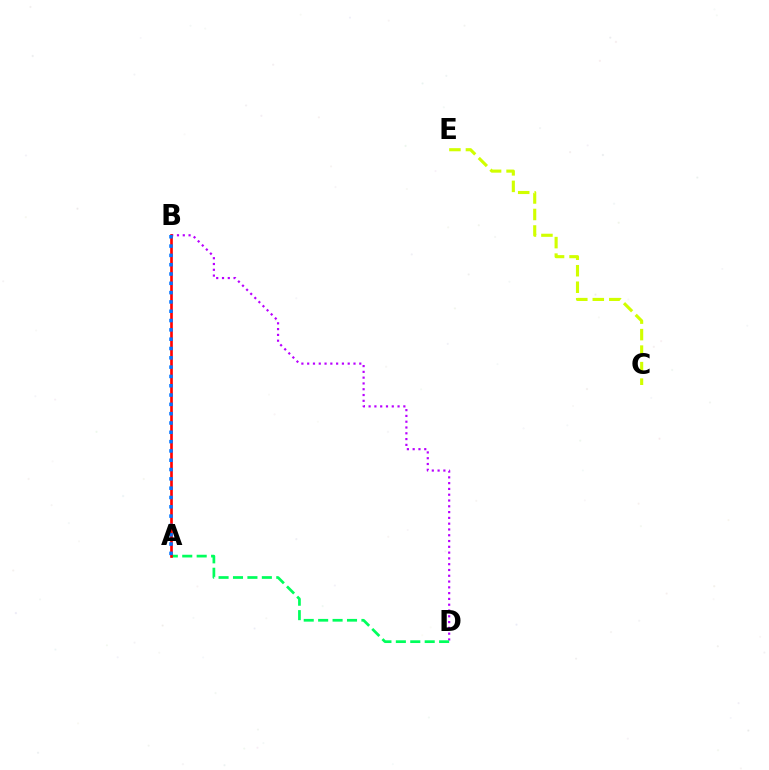{('B', 'D'): [{'color': '#b900ff', 'line_style': 'dotted', 'thickness': 1.57}], ('A', 'D'): [{'color': '#00ff5c', 'line_style': 'dashed', 'thickness': 1.96}], ('C', 'E'): [{'color': '#d1ff00', 'line_style': 'dashed', 'thickness': 2.24}], ('A', 'B'): [{'color': '#ff0000', 'line_style': 'solid', 'thickness': 1.91}, {'color': '#0074ff', 'line_style': 'dotted', 'thickness': 2.53}]}